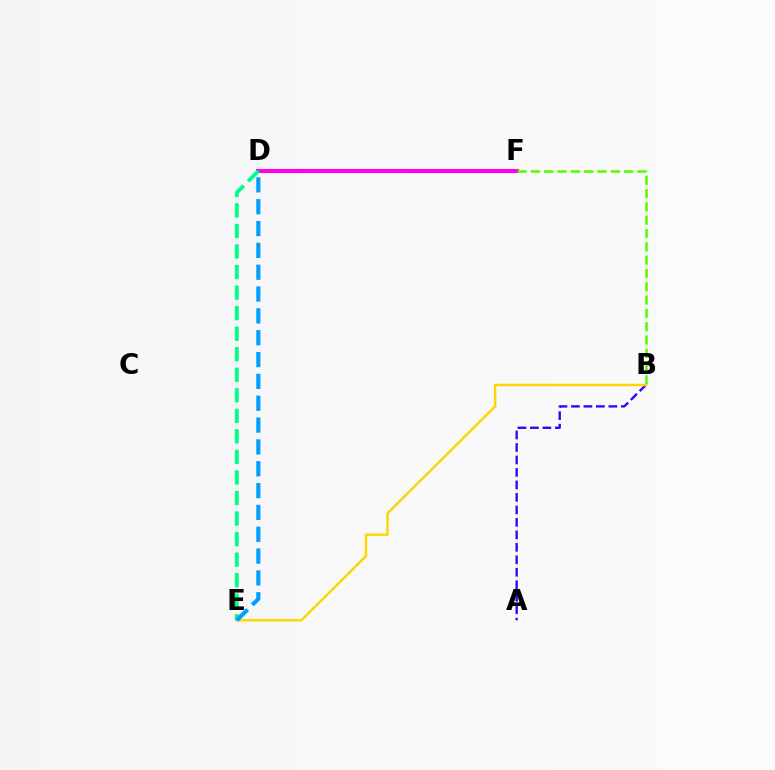{('A', 'B'): [{'color': '#3700ff', 'line_style': 'dashed', 'thickness': 1.7}], ('B', 'E'): [{'color': '#ffd500', 'line_style': 'solid', 'thickness': 1.75}], ('D', 'F'): [{'color': '#ff0000', 'line_style': 'dotted', 'thickness': 2.59}, {'color': '#ff00ed', 'line_style': 'solid', 'thickness': 2.93}], ('B', 'F'): [{'color': '#4fff00', 'line_style': 'dashed', 'thickness': 1.81}], ('D', 'E'): [{'color': '#00ff86', 'line_style': 'dashed', 'thickness': 2.79}, {'color': '#009eff', 'line_style': 'dashed', 'thickness': 2.97}]}